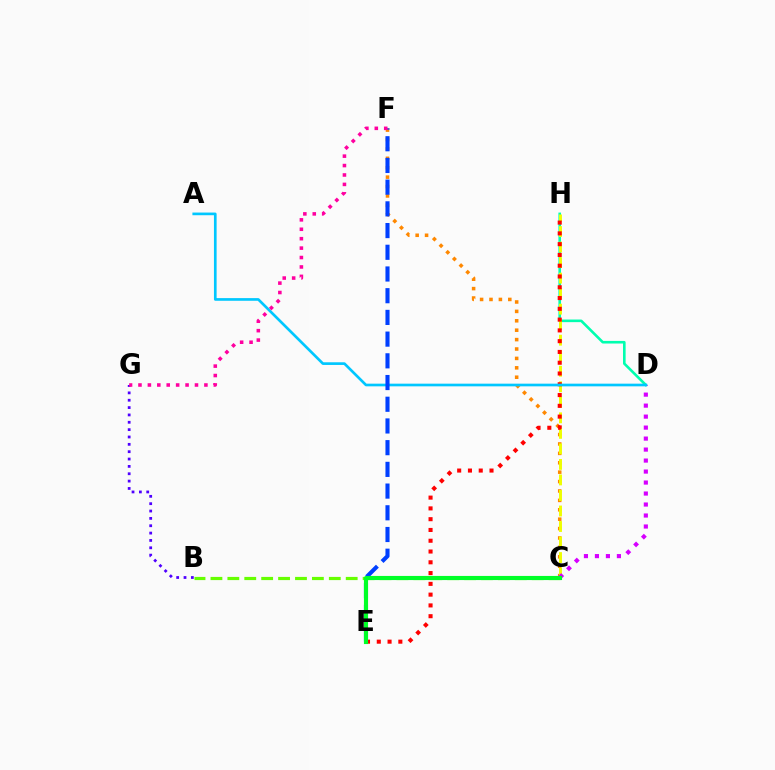{('D', 'H'): [{'color': '#00ffaf', 'line_style': 'solid', 'thickness': 1.88}], ('C', 'F'): [{'color': '#ff8800', 'line_style': 'dotted', 'thickness': 2.56}], ('C', 'H'): [{'color': '#eeff00', 'line_style': 'dashed', 'thickness': 2.11}], ('C', 'D'): [{'color': '#d600ff', 'line_style': 'dotted', 'thickness': 2.99}], ('E', 'H'): [{'color': '#ff0000', 'line_style': 'dotted', 'thickness': 2.93}], ('B', 'C'): [{'color': '#66ff00', 'line_style': 'dashed', 'thickness': 2.3}], ('A', 'D'): [{'color': '#00c7ff', 'line_style': 'solid', 'thickness': 1.92}], ('B', 'G'): [{'color': '#4f00ff', 'line_style': 'dotted', 'thickness': 2.0}], ('E', 'F'): [{'color': '#003fff', 'line_style': 'dashed', 'thickness': 2.95}], ('F', 'G'): [{'color': '#ff00a0', 'line_style': 'dotted', 'thickness': 2.56}], ('C', 'E'): [{'color': '#00ff27', 'line_style': 'solid', 'thickness': 2.97}]}